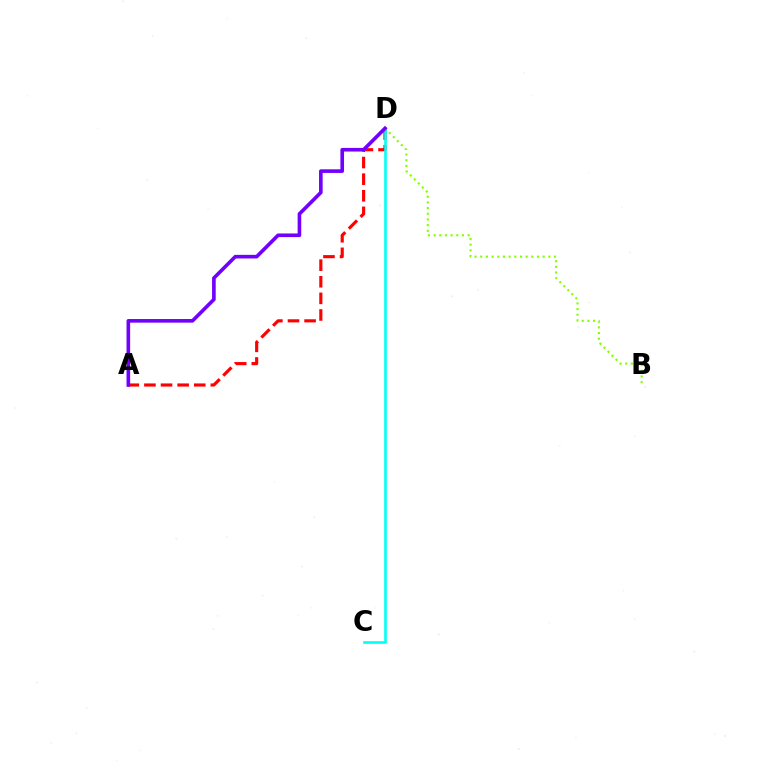{('A', 'D'): [{'color': '#ff0000', 'line_style': 'dashed', 'thickness': 2.26}, {'color': '#7200ff', 'line_style': 'solid', 'thickness': 2.61}], ('B', 'D'): [{'color': '#84ff00', 'line_style': 'dotted', 'thickness': 1.54}], ('C', 'D'): [{'color': '#00fff6', 'line_style': 'solid', 'thickness': 1.89}]}